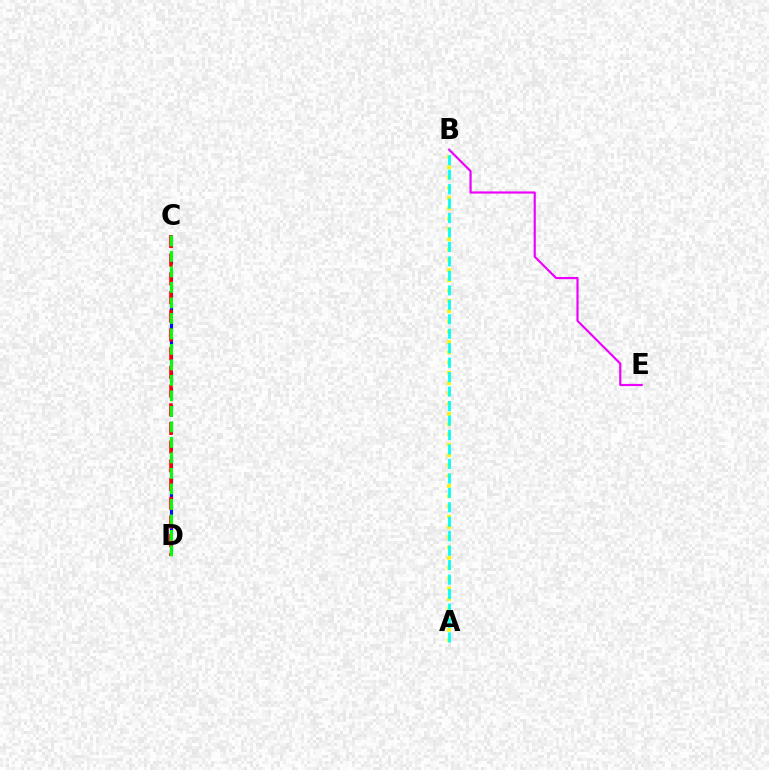{('C', 'D'): [{'color': '#0010ff', 'line_style': 'dashed', 'thickness': 2.3}, {'color': '#ff0000', 'line_style': 'dashed', 'thickness': 2.54}, {'color': '#08ff00', 'line_style': 'dashed', 'thickness': 2.11}], ('A', 'B'): [{'color': '#fcf500', 'line_style': 'dotted', 'thickness': 2.79}, {'color': '#00fff6', 'line_style': 'dashed', 'thickness': 1.96}], ('B', 'E'): [{'color': '#ee00ff', 'line_style': 'solid', 'thickness': 1.56}]}